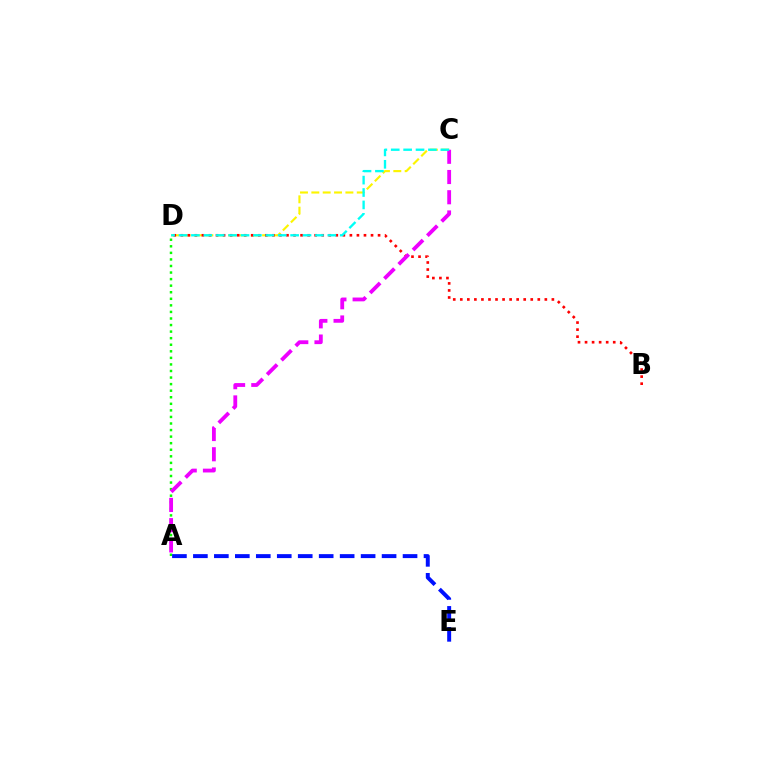{('C', 'D'): [{'color': '#fcf500', 'line_style': 'dashed', 'thickness': 1.54}, {'color': '#00fff6', 'line_style': 'dashed', 'thickness': 1.68}], ('A', 'D'): [{'color': '#08ff00', 'line_style': 'dotted', 'thickness': 1.78}], ('B', 'D'): [{'color': '#ff0000', 'line_style': 'dotted', 'thickness': 1.91}], ('A', 'E'): [{'color': '#0010ff', 'line_style': 'dashed', 'thickness': 2.85}], ('A', 'C'): [{'color': '#ee00ff', 'line_style': 'dashed', 'thickness': 2.75}]}